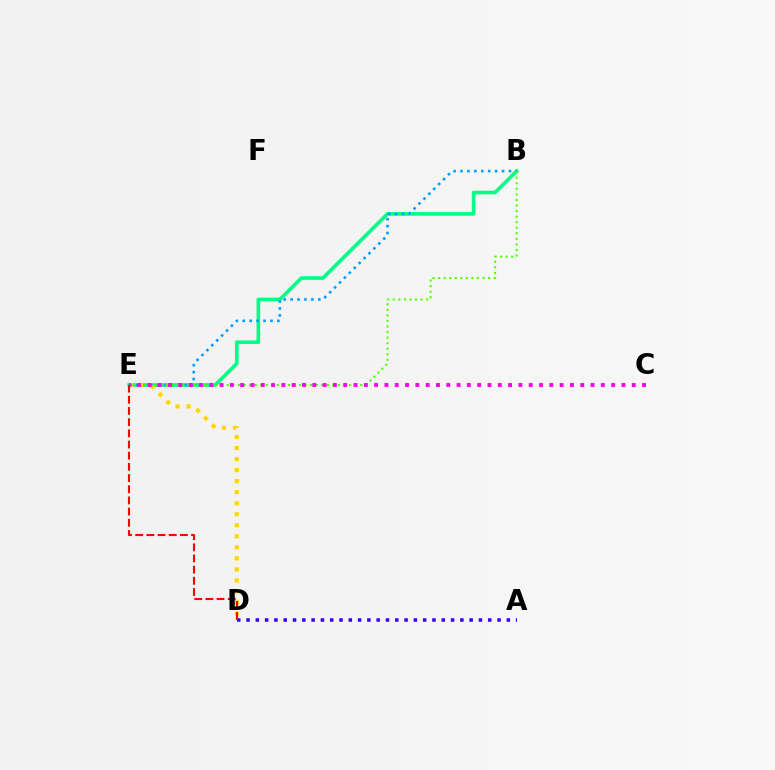{('B', 'E'): [{'color': '#00ff86', 'line_style': 'solid', 'thickness': 2.61}, {'color': '#009eff', 'line_style': 'dotted', 'thickness': 1.88}, {'color': '#4fff00', 'line_style': 'dotted', 'thickness': 1.51}], ('D', 'E'): [{'color': '#ffd500', 'line_style': 'dotted', 'thickness': 3.0}, {'color': '#ff0000', 'line_style': 'dashed', 'thickness': 1.52}], ('A', 'D'): [{'color': '#3700ff', 'line_style': 'dotted', 'thickness': 2.53}], ('C', 'E'): [{'color': '#ff00ed', 'line_style': 'dotted', 'thickness': 2.8}]}